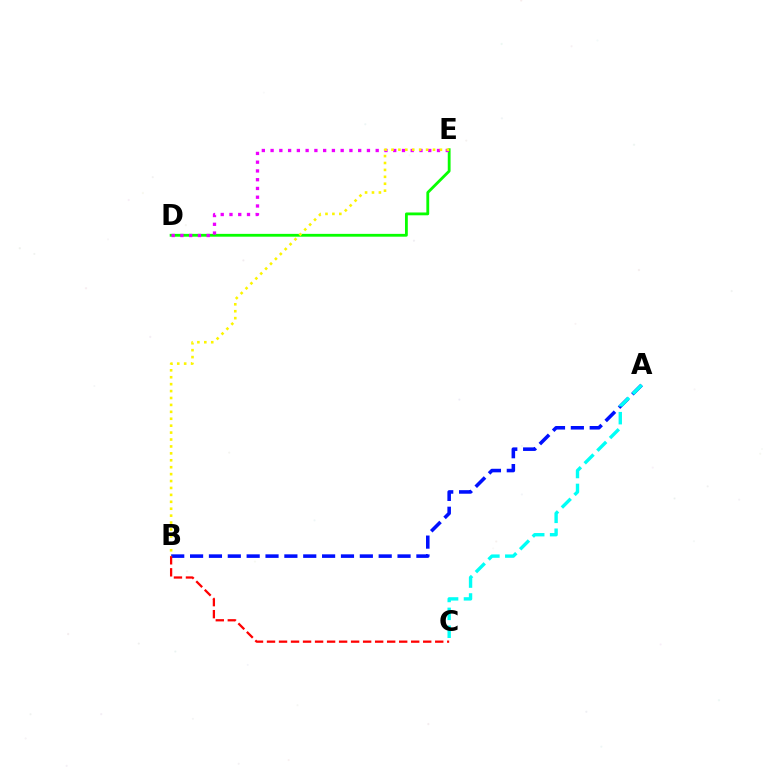{('A', 'B'): [{'color': '#0010ff', 'line_style': 'dashed', 'thickness': 2.56}], ('B', 'C'): [{'color': '#ff0000', 'line_style': 'dashed', 'thickness': 1.63}], ('A', 'C'): [{'color': '#00fff6', 'line_style': 'dashed', 'thickness': 2.43}], ('D', 'E'): [{'color': '#08ff00', 'line_style': 'solid', 'thickness': 2.03}, {'color': '#ee00ff', 'line_style': 'dotted', 'thickness': 2.38}], ('B', 'E'): [{'color': '#fcf500', 'line_style': 'dotted', 'thickness': 1.88}]}